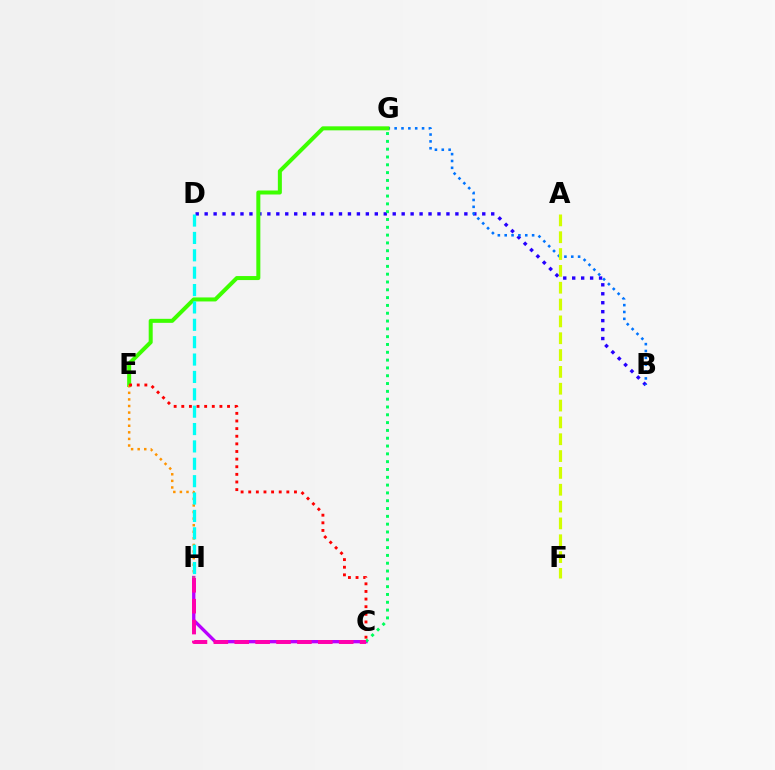{('B', 'D'): [{'color': '#2500ff', 'line_style': 'dotted', 'thickness': 2.43}], ('B', 'G'): [{'color': '#0074ff', 'line_style': 'dotted', 'thickness': 1.86}], ('E', 'G'): [{'color': '#3dff00', 'line_style': 'solid', 'thickness': 2.89}], ('C', 'H'): [{'color': '#b900ff', 'line_style': 'solid', 'thickness': 2.39}, {'color': '#ff00ac', 'line_style': 'dashed', 'thickness': 2.84}], ('C', 'G'): [{'color': '#00ff5c', 'line_style': 'dotted', 'thickness': 2.12}], ('E', 'H'): [{'color': '#ff9400', 'line_style': 'dotted', 'thickness': 1.79}], ('D', 'H'): [{'color': '#00fff6', 'line_style': 'dashed', 'thickness': 2.36}], ('C', 'E'): [{'color': '#ff0000', 'line_style': 'dotted', 'thickness': 2.07}], ('A', 'F'): [{'color': '#d1ff00', 'line_style': 'dashed', 'thickness': 2.29}]}